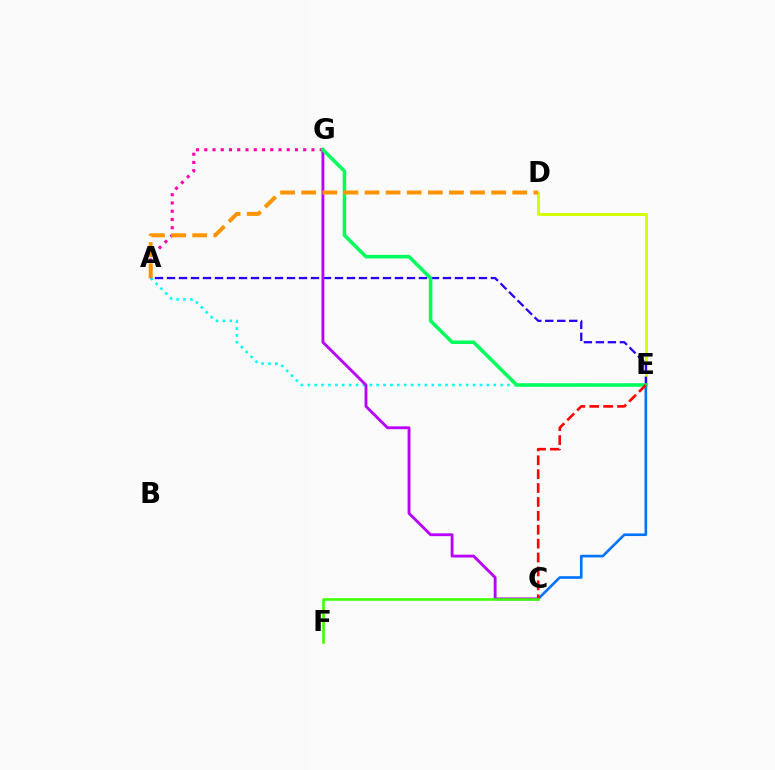{('D', 'E'): [{'color': '#d1ff00', 'line_style': 'solid', 'thickness': 2.11}], ('A', 'E'): [{'color': '#00fff6', 'line_style': 'dotted', 'thickness': 1.87}, {'color': '#2500ff', 'line_style': 'dashed', 'thickness': 1.63}], ('A', 'G'): [{'color': '#ff00ac', 'line_style': 'dotted', 'thickness': 2.24}], ('C', 'E'): [{'color': '#0074ff', 'line_style': 'solid', 'thickness': 1.9}, {'color': '#ff0000', 'line_style': 'dashed', 'thickness': 1.89}], ('C', 'G'): [{'color': '#b900ff', 'line_style': 'solid', 'thickness': 2.06}], ('E', 'G'): [{'color': '#00ff5c', 'line_style': 'solid', 'thickness': 2.55}], ('C', 'F'): [{'color': '#3dff00', 'line_style': 'solid', 'thickness': 1.84}], ('A', 'D'): [{'color': '#ff9400', 'line_style': 'dashed', 'thickness': 2.87}]}